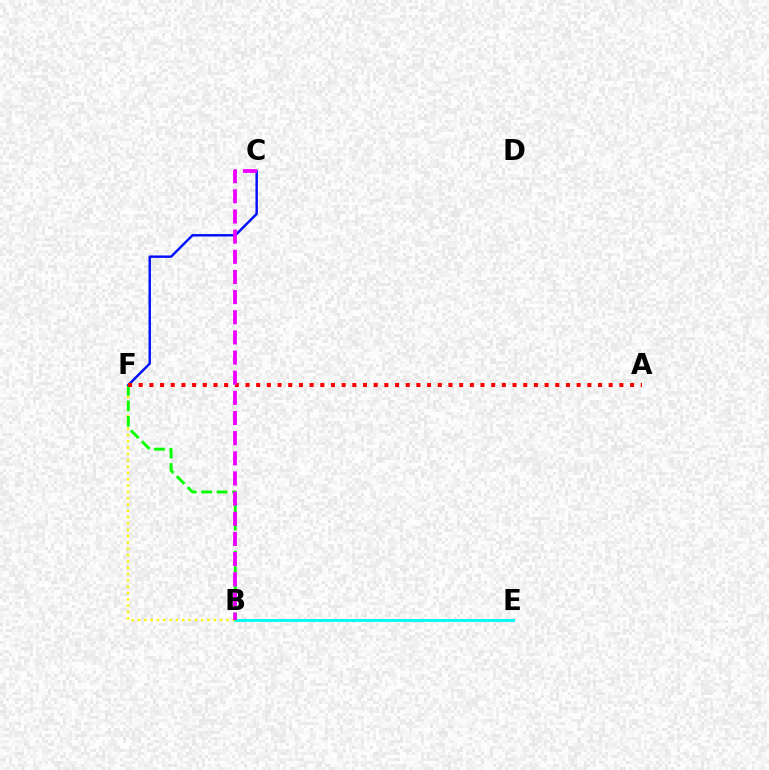{('B', 'E'): [{'color': '#00fff6', 'line_style': 'solid', 'thickness': 2.1}], ('B', 'F'): [{'color': '#fcf500', 'line_style': 'dotted', 'thickness': 1.72}, {'color': '#08ff00', 'line_style': 'dashed', 'thickness': 2.1}], ('C', 'F'): [{'color': '#0010ff', 'line_style': 'solid', 'thickness': 1.75}], ('A', 'F'): [{'color': '#ff0000', 'line_style': 'dotted', 'thickness': 2.9}], ('B', 'C'): [{'color': '#ee00ff', 'line_style': 'dashed', 'thickness': 2.74}]}